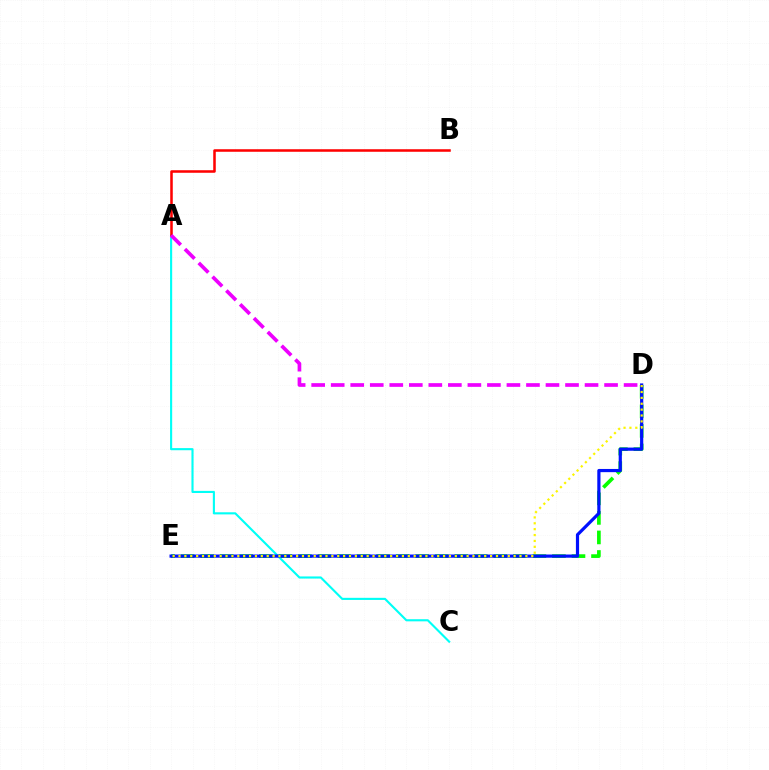{('D', 'E'): [{'color': '#08ff00', 'line_style': 'dashed', 'thickness': 2.65}, {'color': '#0010ff', 'line_style': 'solid', 'thickness': 2.3}, {'color': '#fcf500', 'line_style': 'dotted', 'thickness': 1.6}], ('A', 'C'): [{'color': '#00fff6', 'line_style': 'solid', 'thickness': 1.53}], ('A', 'B'): [{'color': '#ff0000', 'line_style': 'solid', 'thickness': 1.83}], ('A', 'D'): [{'color': '#ee00ff', 'line_style': 'dashed', 'thickness': 2.65}]}